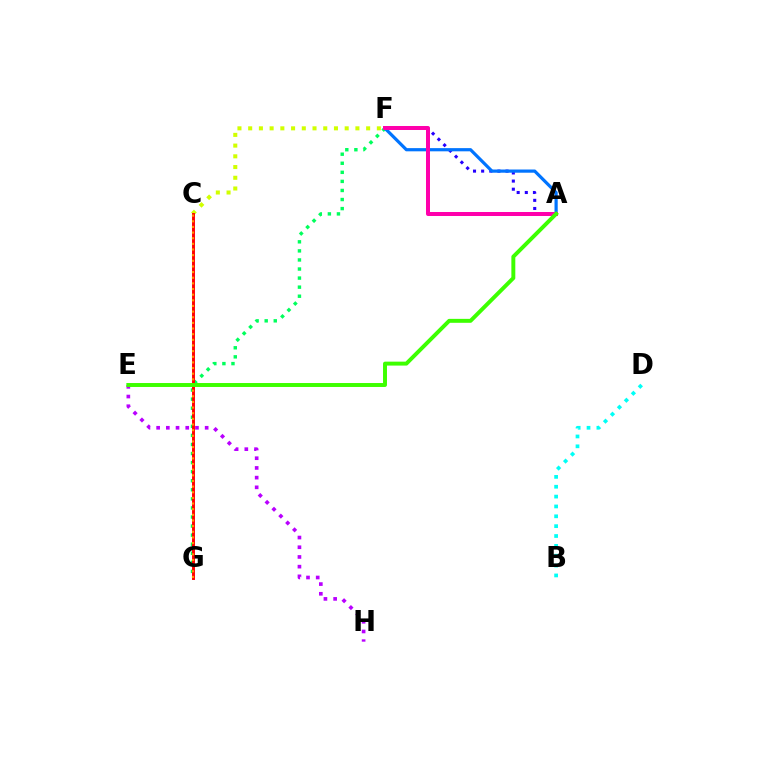{('C', 'F'): [{'color': '#d1ff00', 'line_style': 'dotted', 'thickness': 2.91}], ('F', 'G'): [{'color': '#00ff5c', 'line_style': 'dotted', 'thickness': 2.46}], ('C', 'G'): [{'color': '#ff0000', 'line_style': 'solid', 'thickness': 2.1}, {'color': '#ff9400', 'line_style': 'dotted', 'thickness': 1.53}], ('A', 'F'): [{'color': '#2500ff', 'line_style': 'dotted', 'thickness': 2.21}, {'color': '#0074ff', 'line_style': 'solid', 'thickness': 2.3}, {'color': '#ff00ac', 'line_style': 'solid', 'thickness': 2.88}], ('B', 'D'): [{'color': '#00fff6', 'line_style': 'dotted', 'thickness': 2.68}], ('E', 'H'): [{'color': '#b900ff', 'line_style': 'dotted', 'thickness': 2.64}], ('A', 'E'): [{'color': '#3dff00', 'line_style': 'solid', 'thickness': 2.84}]}